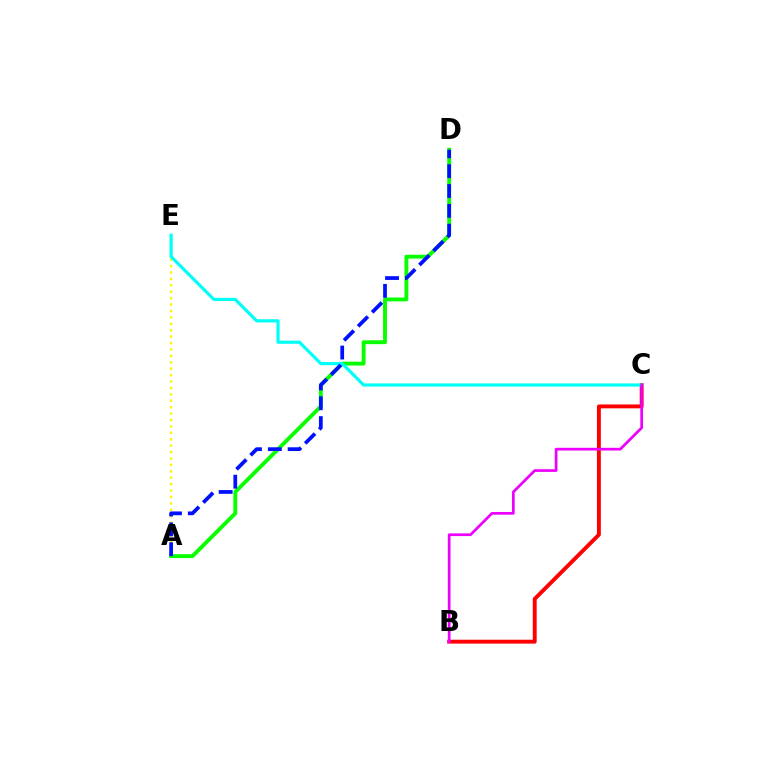{('A', 'E'): [{'color': '#fcf500', 'line_style': 'dotted', 'thickness': 1.74}], ('A', 'D'): [{'color': '#08ff00', 'line_style': 'solid', 'thickness': 2.78}, {'color': '#0010ff', 'line_style': 'dashed', 'thickness': 2.7}], ('B', 'C'): [{'color': '#ff0000', 'line_style': 'solid', 'thickness': 2.8}, {'color': '#ee00ff', 'line_style': 'solid', 'thickness': 1.96}], ('C', 'E'): [{'color': '#00fff6', 'line_style': 'solid', 'thickness': 2.29}]}